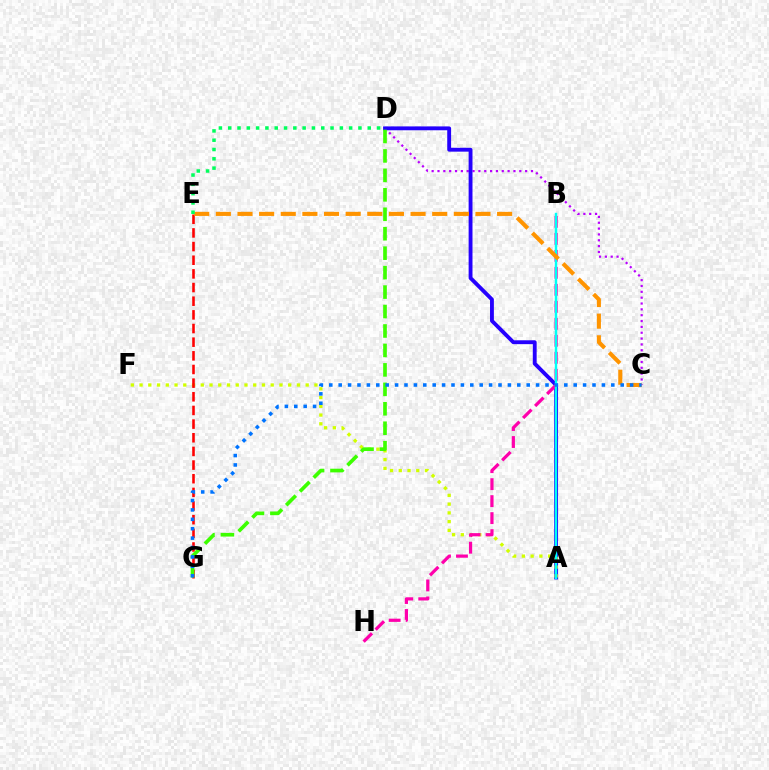{('C', 'D'): [{'color': '#b900ff', 'line_style': 'dotted', 'thickness': 1.59}], ('A', 'D'): [{'color': '#2500ff', 'line_style': 'solid', 'thickness': 2.78}], ('A', 'F'): [{'color': '#d1ff00', 'line_style': 'dotted', 'thickness': 2.38}], ('B', 'H'): [{'color': '#ff00ac', 'line_style': 'dashed', 'thickness': 2.31}], ('E', 'G'): [{'color': '#ff0000', 'line_style': 'dashed', 'thickness': 1.86}], ('A', 'B'): [{'color': '#00fff6', 'line_style': 'solid', 'thickness': 1.73}], ('C', 'E'): [{'color': '#ff9400', 'line_style': 'dashed', 'thickness': 2.94}], ('D', 'G'): [{'color': '#3dff00', 'line_style': 'dashed', 'thickness': 2.64}], ('C', 'G'): [{'color': '#0074ff', 'line_style': 'dotted', 'thickness': 2.55}], ('D', 'E'): [{'color': '#00ff5c', 'line_style': 'dotted', 'thickness': 2.53}]}